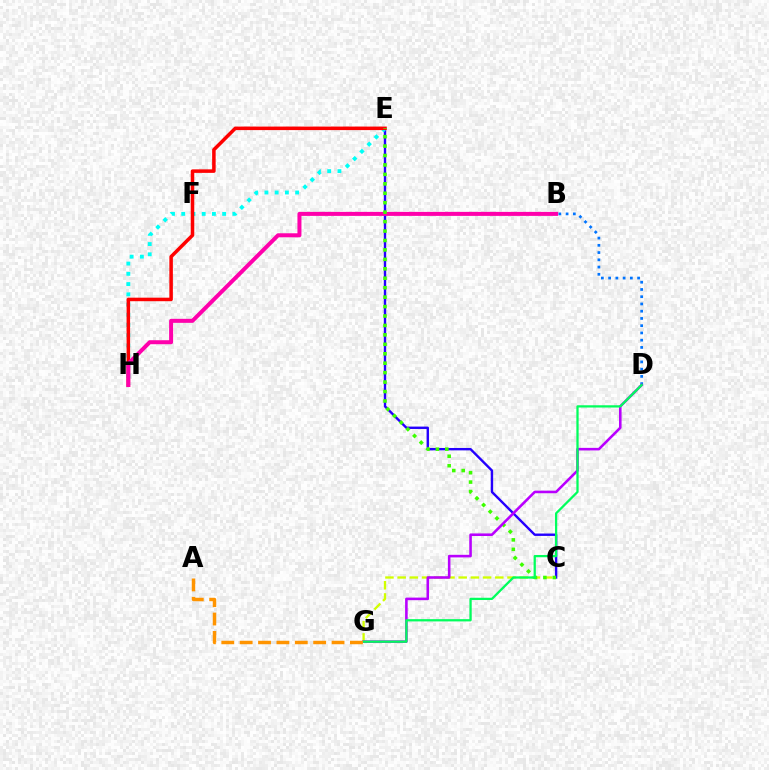{('C', 'G'): [{'color': '#d1ff00', 'line_style': 'dashed', 'thickness': 1.66}], ('C', 'E'): [{'color': '#2500ff', 'line_style': 'solid', 'thickness': 1.72}, {'color': '#3dff00', 'line_style': 'dotted', 'thickness': 2.56}], ('E', 'H'): [{'color': '#00fff6', 'line_style': 'dotted', 'thickness': 2.78}, {'color': '#ff0000', 'line_style': 'solid', 'thickness': 2.54}], ('B', 'D'): [{'color': '#0074ff', 'line_style': 'dotted', 'thickness': 1.97}], ('B', 'H'): [{'color': '#ff00ac', 'line_style': 'solid', 'thickness': 2.88}], ('D', 'G'): [{'color': '#b900ff', 'line_style': 'solid', 'thickness': 1.86}, {'color': '#00ff5c', 'line_style': 'solid', 'thickness': 1.63}], ('A', 'G'): [{'color': '#ff9400', 'line_style': 'dashed', 'thickness': 2.5}]}